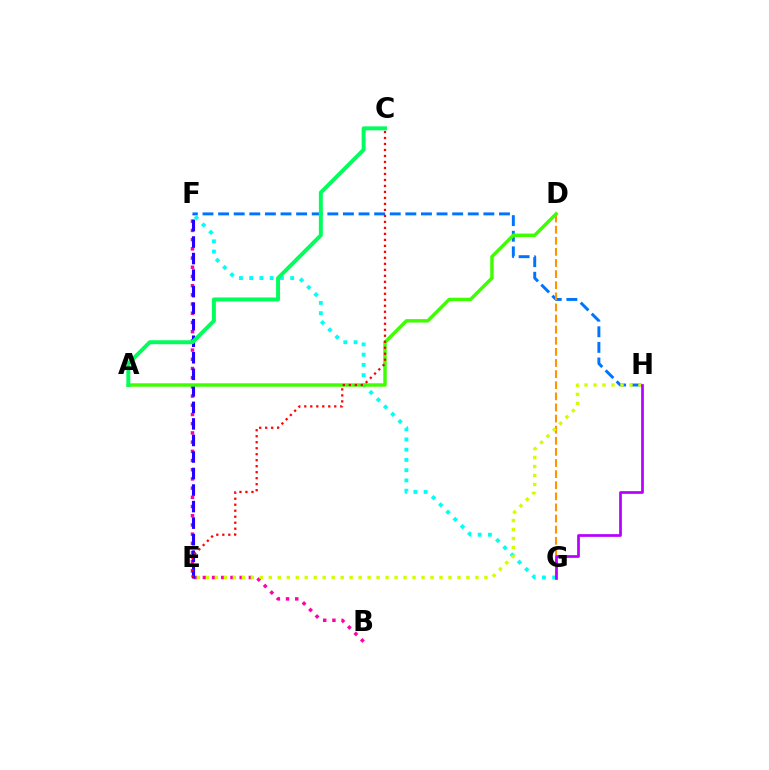{('F', 'H'): [{'color': '#0074ff', 'line_style': 'dashed', 'thickness': 2.12}], ('F', 'G'): [{'color': '#00fff6', 'line_style': 'dotted', 'thickness': 2.78}], ('B', 'F'): [{'color': '#ff00ac', 'line_style': 'dotted', 'thickness': 2.5}], ('D', 'G'): [{'color': '#ff9400', 'line_style': 'dashed', 'thickness': 1.51}], ('E', 'F'): [{'color': '#2500ff', 'line_style': 'dashed', 'thickness': 2.25}], ('A', 'D'): [{'color': '#3dff00', 'line_style': 'solid', 'thickness': 2.47}], ('A', 'C'): [{'color': '#00ff5c', 'line_style': 'solid', 'thickness': 2.83}], ('E', 'H'): [{'color': '#d1ff00', 'line_style': 'dotted', 'thickness': 2.44}], ('G', 'H'): [{'color': '#b900ff', 'line_style': 'solid', 'thickness': 1.96}], ('C', 'E'): [{'color': '#ff0000', 'line_style': 'dotted', 'thickness': 1.63}]}